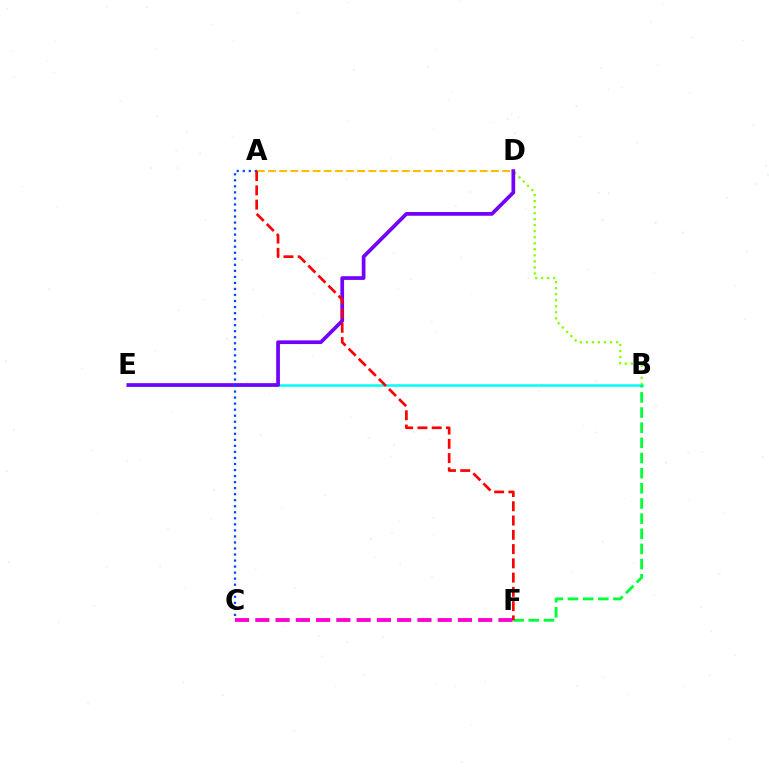{('B', 'D'): [{'color': '#84ff00', 'line_style': 'dotted', 'thickness': 1.64}], ('B', 'E'): [{'color': '#00fff6', 'line_style': 'solid', 'thickness': 1.82}], ('C', 'F'): [{'color': '#ff00cf', 'line_style': 'dashed', 'thickness': 2.75}], ('D', 'E'): [{'color': '#7200ff', 'line_style': 'solid', 'thickness': 2.67}], ('A', 'C'): [{'color': '#004bff', 'line_style': 'dotted', 'thickness': 1.64}], ('B', 'F'): [{'color': '#00ff39', 'line_style': 'dashed', 'thickness': 2.06}], ('A', 'D'): [{'color': '#ffbd00', 'line_style': 'dashed', 'thickness': 1.51}], ('A', 'F'): [{'color': '#ff0000', 'line_style': 'dashed', 'thickness': 1.94}]}